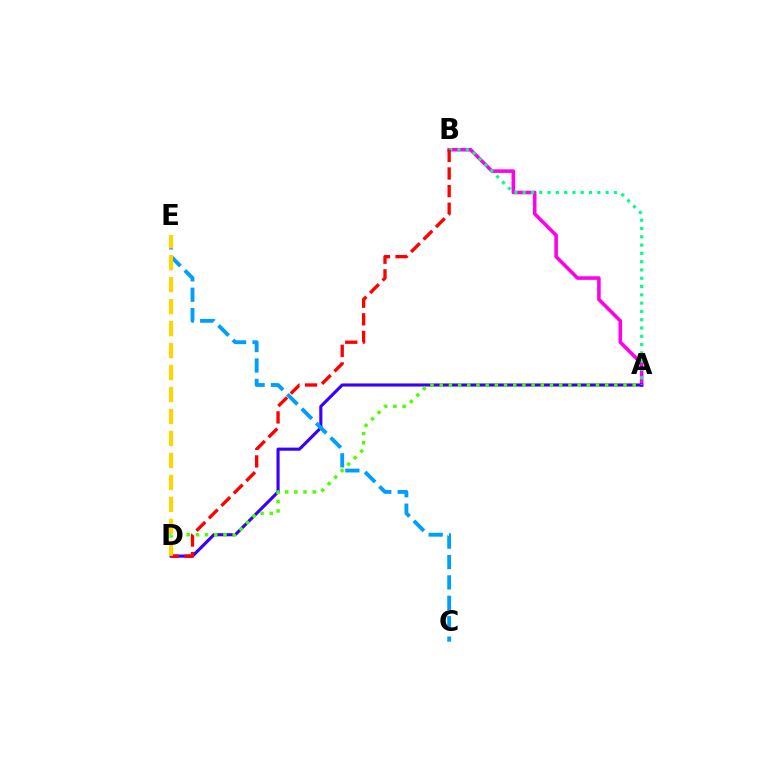{('A', 'B'): [{'color': '#ff00ed', 'line_style': 'solid', 'thickness': 2.57}, {'color': '#00ff86', 'line_style': 'dotted', 'thickness': 2.25}], ('A', 'D'): [{'color': '#3700ff', 'line_style': 'solid', 'thickness': 2.24}, {'color': '#4fff00', 'line_style': 'dotted', 'thickness': 2.5}], ('C', 'E'): [{'color': '#009eff', 'line_style': 'dashed', 'thickness': 2.77}], ('B', 'D'): [{'color': '#ff0000', 'line_style': 'dashed', 'thickness': 2.39}], ('D', 'E'): [{'color': '#ffd500', 'line_style': 'dashed', 'thickness': 2.98}]}